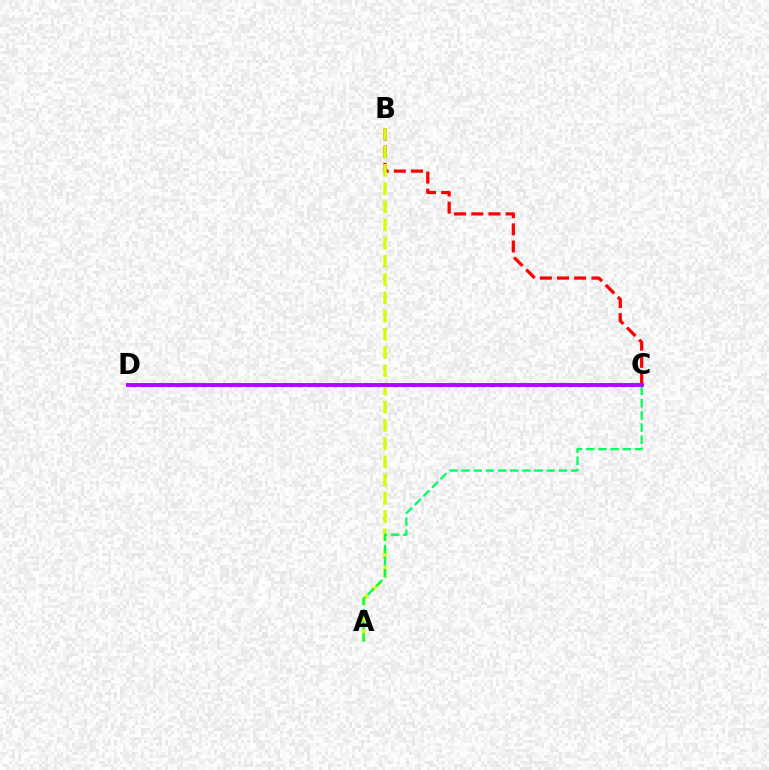{('B', 'C'): [{'color': '#ff0000', 'line_style': 'dashed', 'thickness': 2.33}], ('C', 'D'): [{'color': '#0074ff', 'line_style': 'dotted', 'thickness': 2.37}, {'color': '#b900ff', 'line_style': 'solid', 'thickness': 2.8}], ('A', 'B'): [{'color': '#d1ff00', 'line_style': 'dashed', 'thickness': 2.48}], ('A', 'C'): [{'color': '#00ff5c', 'line_style': 'dashed', 'thickness': 1.65}]}